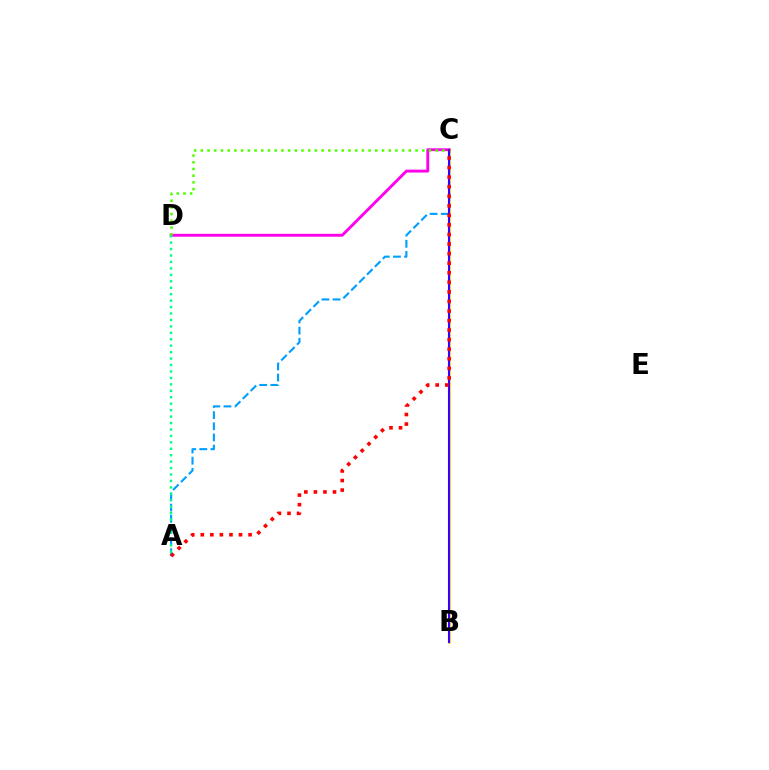{('C', 'D'): [{'color': '#ff00ed', 'line_style': 'solid', 'thickness': 2.07}, {'color': '#4fff00', 'line_style': 'dotted', 'thickness': 1.82}], ('B', 'C'): [{'color': '#ffd500', 'line_style': 'solid', 'thickness': 1.84}, {'color': '#3700ff', 'line_style': 'solid', 'thickness': 1.51}], ('A', 'C'): [{'color': '#009eff', 'line_style': 'dashed', 'thickness': 1.52}, {'color': '#ff0000', 'line_style': 'dotted', 'thickness': 2.6}], ('A', 'D'): [{'color': '#00ff86', 'line_style': 'dotted', 'thickness': 1.75}]}